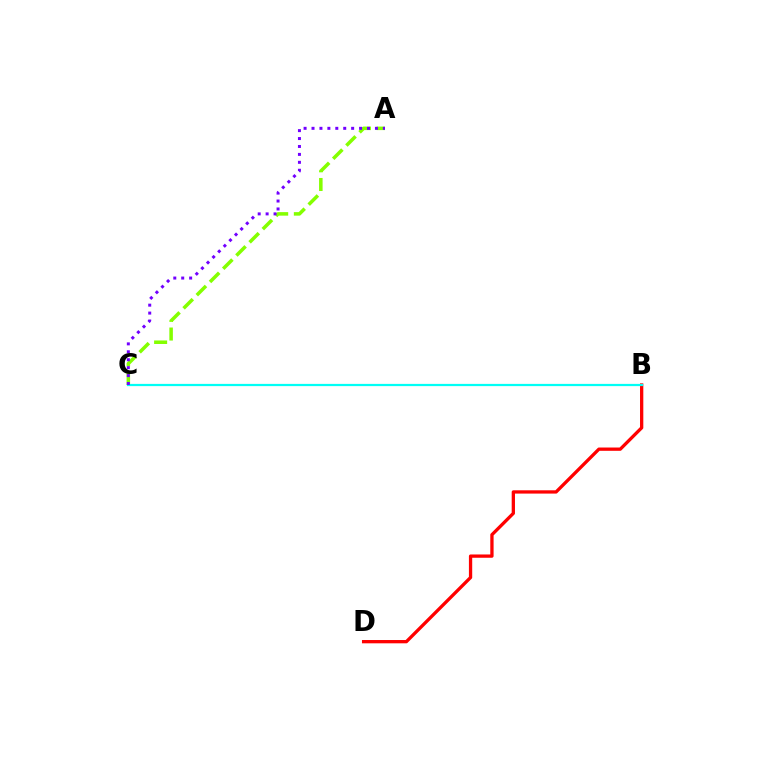{('B', 'D'): [{'color': '#ff0000', 'line_style': 'solid', 'thickness': 2.37}], ('A', 'C'): [{'color': '#84ff00', 'line_style': 'dashed', 'thickness': 2.54}, {'color': '#7200ff', 'line_style': 'dotted', 'thickness': 2.15}], ('B', 'C'): [{'color': '#00fff6', 'line_style': 'solid', 'thickness': 1.61}]}